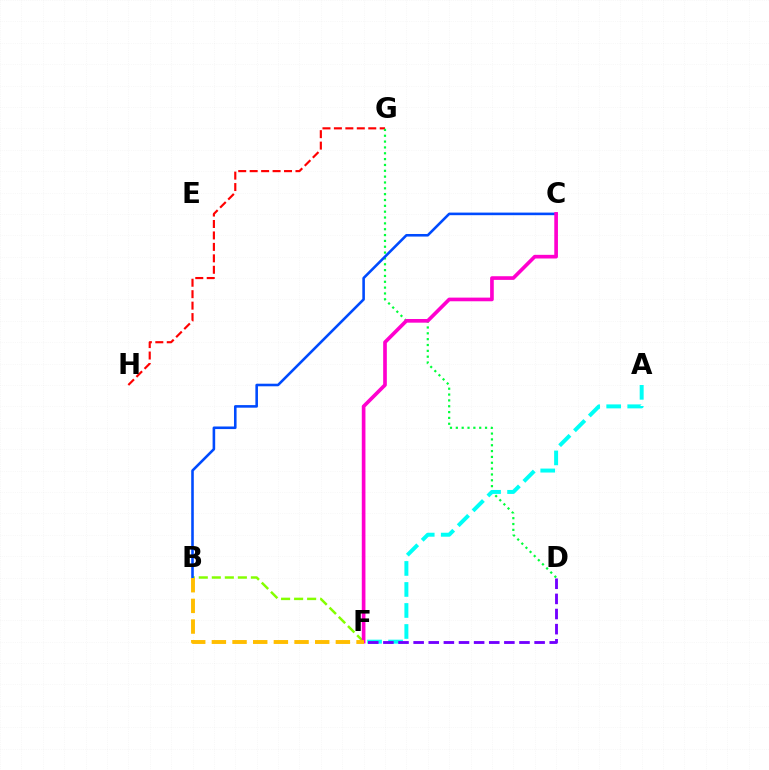{('G', 'H'): [{'color': '#ff0000', 'line_style': 'dashed', 'thickness': 1.56}], ('B', 'F'): [{'color': '#84ff00', 'line_style': 'dashed', 'thickness': 1.77}, {'color': '#ffbd00', 'line_style': 'dashed', 'thickness': 2.81}], ('D', 'G'): [{'color': '#00ff39', 'line_style': 'dotted', 'thickness': 1.59}], ('A', 'F'): [{'color': '#00fff6', 'line_style': 'dashed', 'thickness': 2.85}], ('B', 'C'): [{'color': '#004bff', 'line_style': 'solid', 'thickness': 1.86}], ('C', 'F'): [{'color': '#ff00cf', 'line_style': 'solid', 'thickness': 2.64}], ('D', 'F'): [{'color': '#7200ff', 'line_style': 'dashed', 'thickness': 2.05}]}